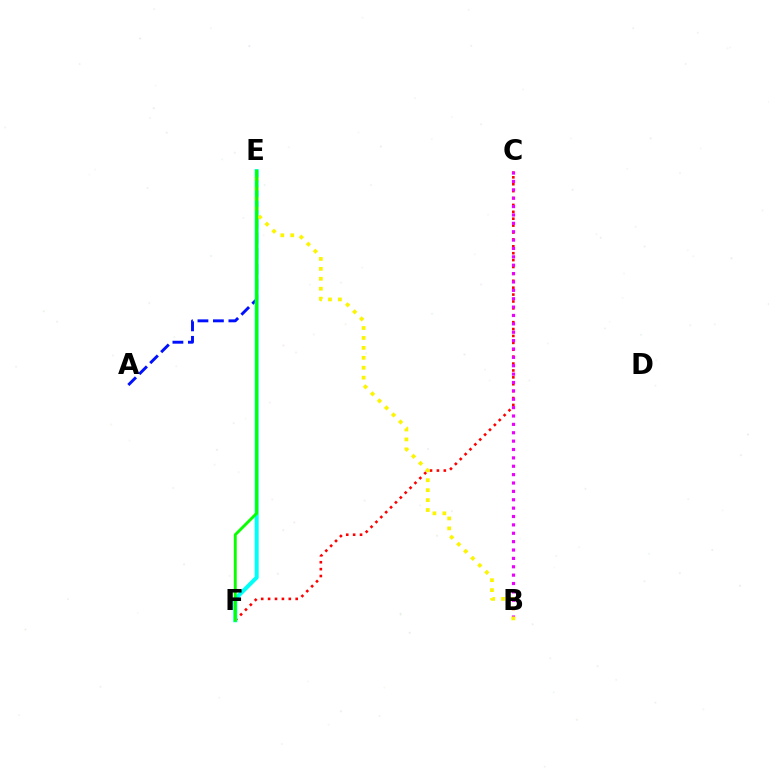{('A', 'E'): [{'color': '#0010ff', 'line_style': 'dashed', 'thickness': 2.1}], ('C', 'F'): [{'color': '#ff0000', 'line_style': 'dotted', 'thickness': 1.87}], ('B', 'C'): [{'color': '#ee00ff', 'line_style': 'dotted', 'thickness': 2.28}], ('E', 'F'): [{'color': '#00fff6', 'line_style': 'solid', 'thickness': 2.88}, {'color': '#08ff00', 'line_style': 'solid', 'thickness': 2.09}], ('B', 'E'): [{'color': '#fcf500', 'line_style': 'dotted', 'thickness': 2.7}]}